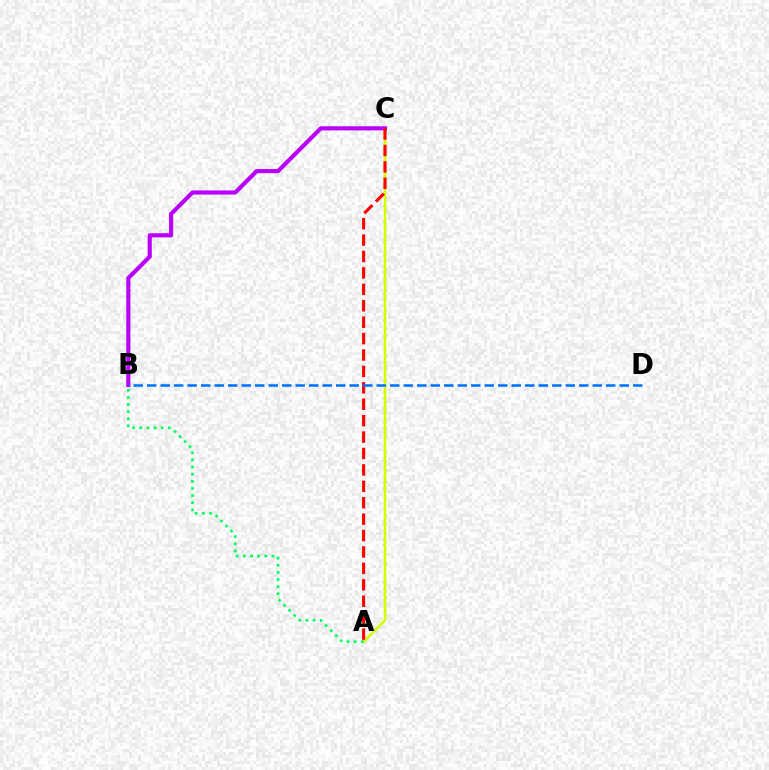{('A', 'C'): [{'color': '#d1ff00', 'line_style': 'solid', 'thickness': 1.87}, {'color': '#ff0000', 'line_style': 'dashed', 'thickness': 2.23}], ('A', 'B'): [{'color': '#00ff5c', 'line_style': 'dotted', 'thickness': 1.94}], ('B', 'C'): [{'color': '#b900ff', 'line_style': 'solid', 'thickness': 2.98}], ('B', 'D'): [{'color': '#0074ff', 'line_style': 'dashed', 'thickness': 1.83}]}